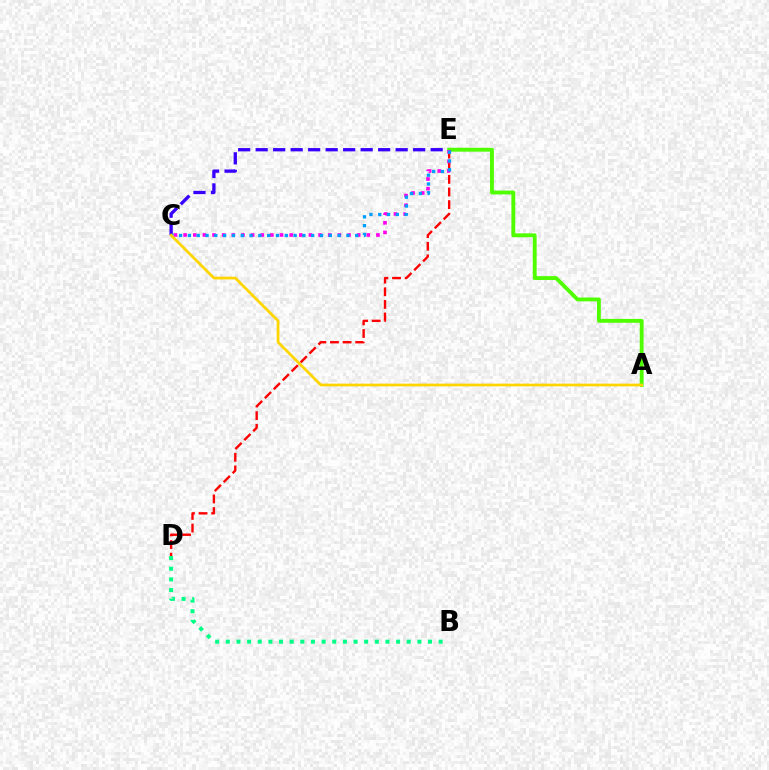{('D', 'E'): [{'color': '#ff0000', 'line_style': 'dashed', 'thickness': 1.72}], ('B', 'D'): [{'color': '#00ff86', 'line_style': 'dotted', 'thickness': 2.89}], ('C', 'E'): [{'color': '#3700ff', 'line_style': 'dashed', 'thickness': 2.38}, {'color': '#ff00ed', 'line_style': 'dotted', 'thickness': 2.62}, {'color': '#009eff', 'line_style': 'dotted', 'thickness': 2.39}], ('A', 'E'): [{'color': '#4fff00', 'line_style': 'solid', 'thickness': 2.77}], ('A', 'C'): [{'color': '#ffd500', 'line_style': 'solid', 'thickness': 1.98}]}